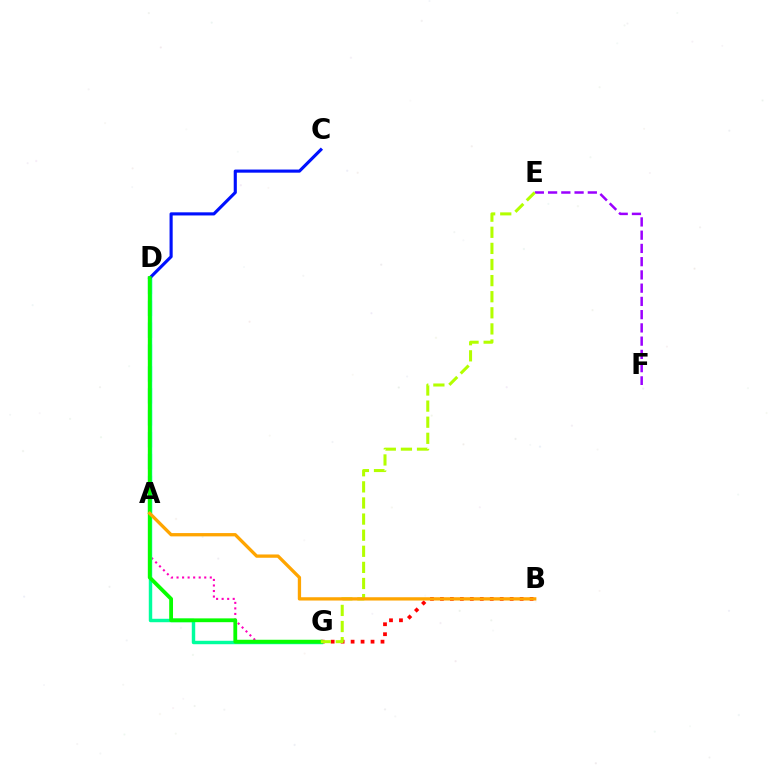{('B', 'G'): [{'color': '#ff0000', 'line_style': 'dotted', 'thickness': 2.71}], ('A', 'D'): [{'color': '#00b5ff', 'line_style': 'dashed', 'thickness': 2.97}], ('D', 'G'): [{'color': '#ff00bd', 'line_style': 'dotted', 'thickness': 1.51}, {'color': '#00ff9d', 'line_style': 'solid', 'thickness': 2.48}, {'color': '#08ff00', 'line_style': 'solid', 'thickness': 2.74}], ('E', 'F'): [{'color': '#9b00ff', 'line_style': 'dashed', 'thickness': 1.8}], ('C', 'D'): [{'color': '#0010ff', 'line_style': 'solid', 'thickness': 2.25}], ('E', 'G'): [{'color': '#b3ff00', 'line_style': 'dashed', 'thickness': 2.19}], ('A', 'B'): [{'color': '#ffa500', 'line_style': 'solid', 'thickness': 2.37}]}